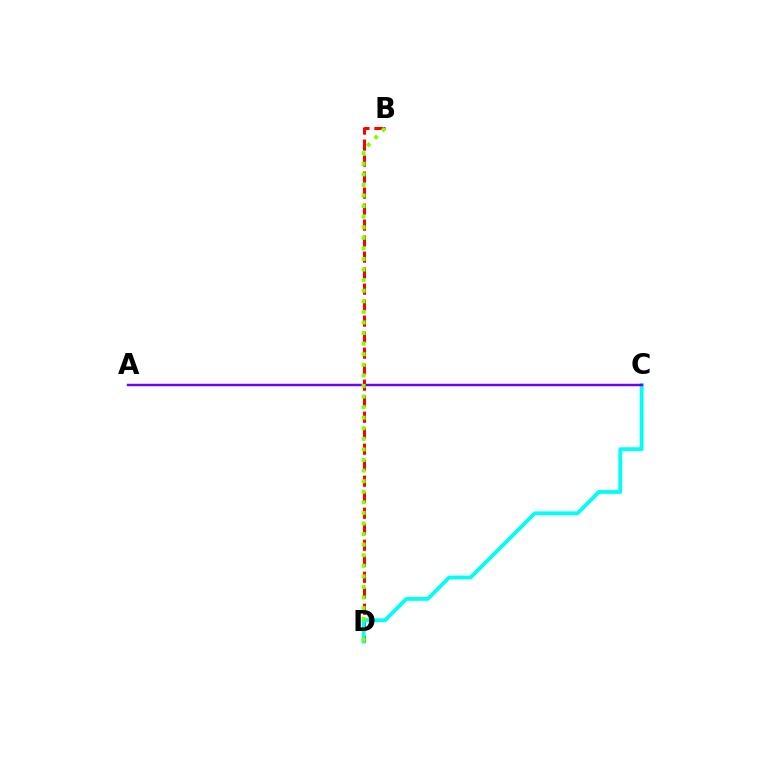{('B', 'D'): [{'color': '#ff0000', 'line_style': 'dashed', 'thickness': 2.17}, {'color': '#84ff00', 'line_style': 'dotted', 'thickness': 2.87}], ('C', 'D'): [{'color': '#00fff6', 'line_style': 'solid', 'thickness': 2.77}], ('A', 'C'): [{'color': '#7200ff', 'line_style': 'solid', 'thickness': 1.76}]}